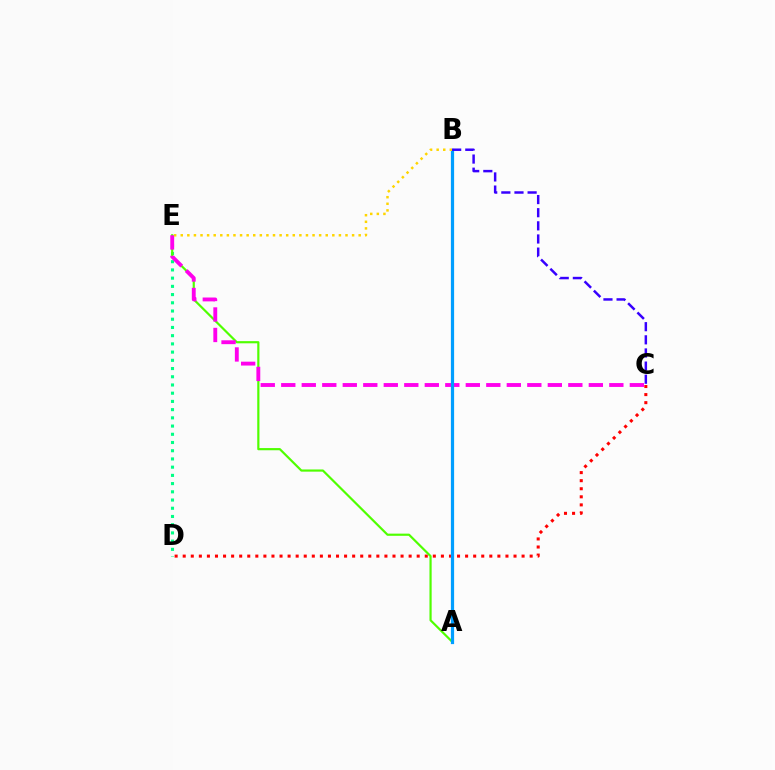{('C', 'D'): [{'color': '#ff0000', 'line_style': 'dotted', 'thickness': 2.19}], ('D', 'E'): [{'color': '#00ff86', 'line_style': 'dotted', 'thickness': 2.23}], ('A', 'E'): [{'color': '#4fff00', 'line_style': 'solid', 'thickness': 1.57}], ('C', 'E'): [{'color': '#ff00ed', 'line_style': 'dashed', 'thickness': 2.79}], ('A', 'B'): [{'color': '#009eff', 'line_style': 'solid', 'thickness': 2.32}], ('B', 'E'): [{'color': '#ffd500', 'line_style': 'dotted', 'thickness': 1.79}], ('B', 'C'): [{'color': '#3700ff', 'line_style': 'dashed', 'thickness': 1.78}]}